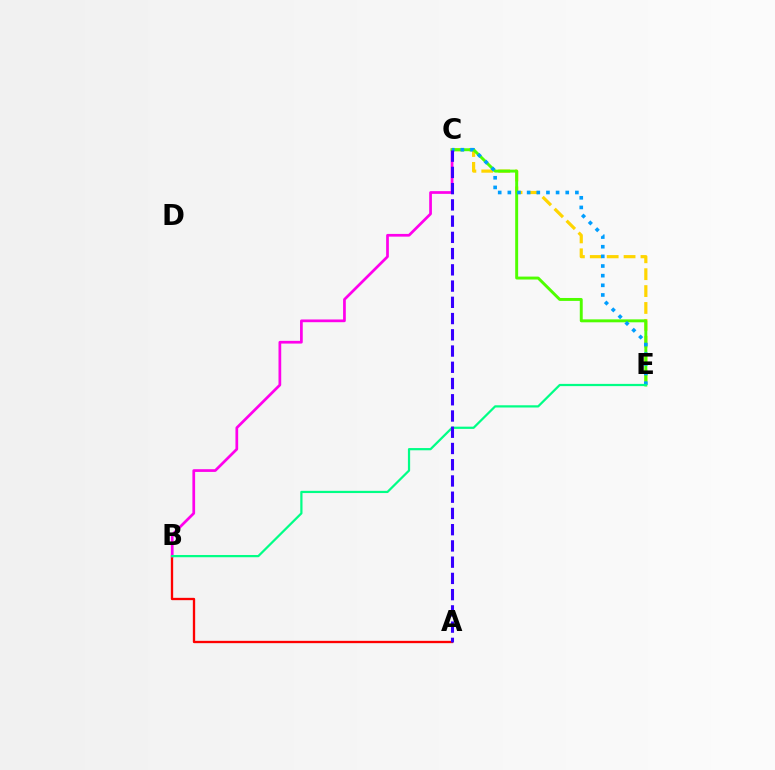{('C', 'E'): [{'color': '#ffd500', 'line_style': 'dashed', 'thickness': 2.29}, {'color': '#4fff00', 'line_style': 'solid', 'thickness': 2.11}, {'color': '#009eff', 'line_style': 'dotted', 'thickness': 2.62}], ('A', 'B'): [{'color': '#ff0000', 'line_style': 'solid', 'thickness': 1.67}], ('B', 'C'): [{'color': '#ff00ed', 'line_style': 'solid', 'thickness': 1.96}], ('B', 'E'): [{'color': '#00ff86', 'line_style': 'solid', 'thickness': 1.6}], ('A', 'C'): [{'color': '#3700ff', 'line_style': 'dashed', 'thickness': 2.21}]}